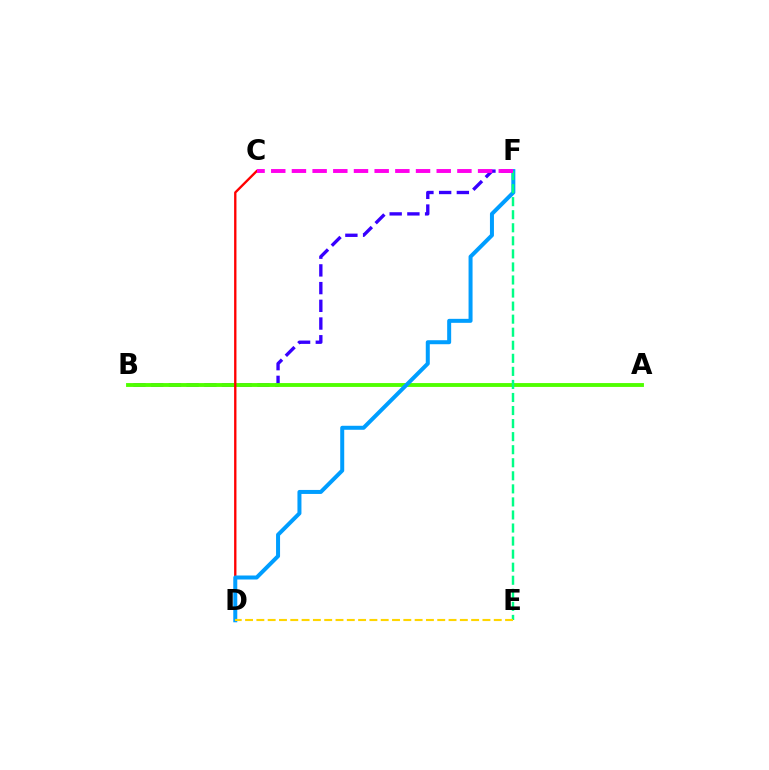{('B', 'F'): [{'color': '#3700ff', 'line_style': 'dashed', 'thickness': 2.41}], ('A', 'B'): [{'color': '#4fff00', 'line_style': 'solid', 'thickness': 2.78}], ('C', 'D'): [{'color': '#ff0000', 'line_style': 'solid', 'thickness': 1.69}], ('D', 'F'): [{'color': '#009eff', 'line_style': 'solid', 'thickness': 2.88}], ('E', 'F'): [{'color': '#00ff86', 'line_style': 'dashed', 'thickness': 1.77}], ('D', 'E'): [{'color': '#ffd500', 'line_style': 'dashed', 'thickness': 1.54}], ('C', 'F'): [{'color': '#ff00ed', 'line_style': 'dashed', 'thickness': 2.81}]}